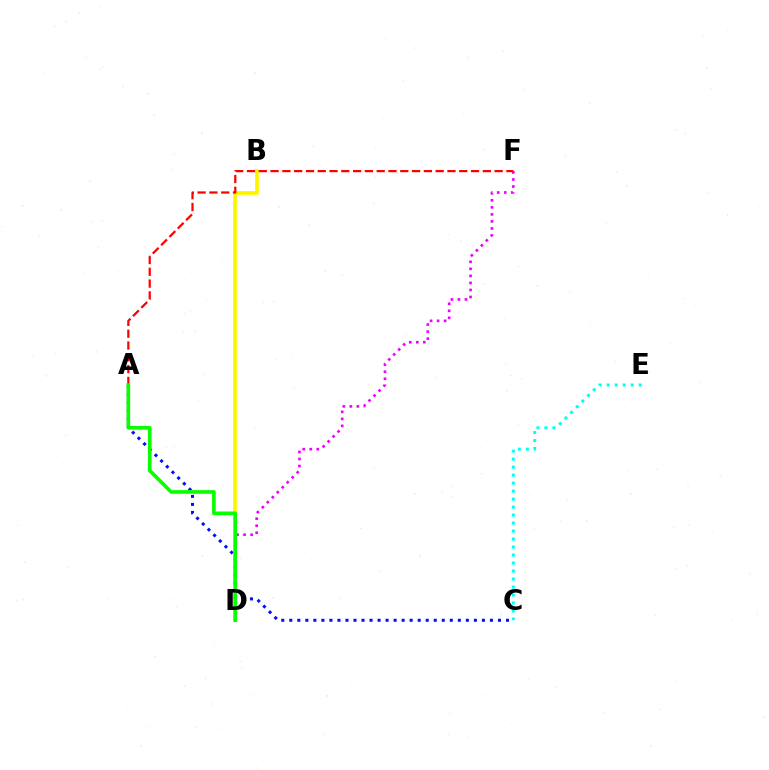{('C', 'E'): [{'color': '#00fff6', 'line_style': 'dotted', 'thickness': 2.17}], ('B', 'D'): [{'color': '#fcf500', 'line_style': 'solid', 'thickness': 2.66}], ('A', 'C'): [{'color': '#0010ff', 'line_style': 'dotted', 'thickness': 2.18}], ('D', 'F'): [{'color': '#ee00ff', 'line_style': 'dotted', 'thickness': 1.91}], ('A', 'F'): [{'color': '#ff0000', 'line_style': 'dashed', 'thickness': 1.6}], ('A', 'D'): [{'color': '#08ff00', 'line_style': 'solid', 'thickness': 2.63}]}